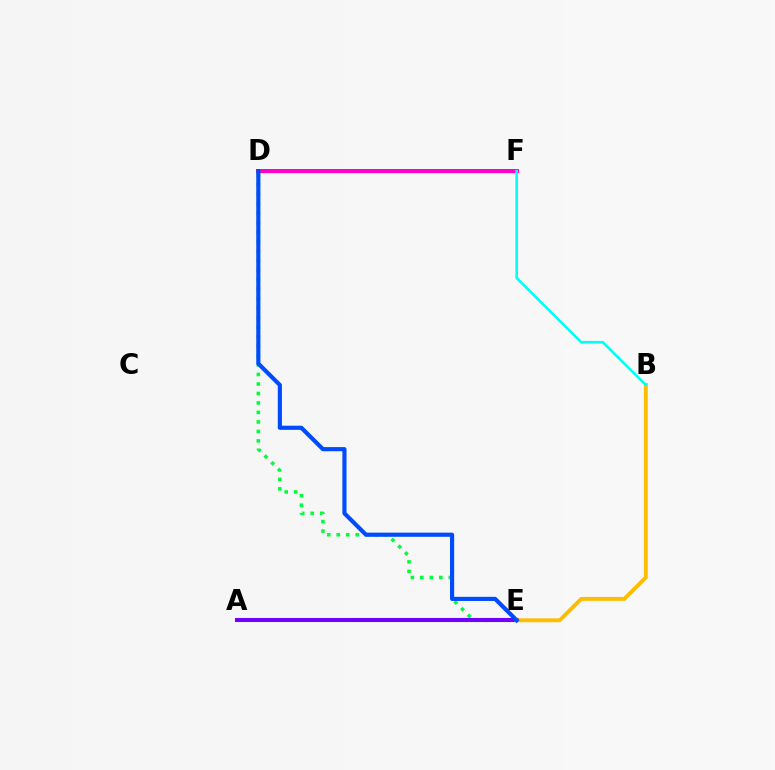{('D', 'F'): [{'color': '#84ff00', 'line_style': 'dashed', 'thickness': 1.86}, {'color': '#ff0000', 'line_style': 'solid', 'thickness': 2.69}, {'color': '#ff00cf', 'line_style': 'solid', 'thickness': 2.3}], ('D', 'E'): [{'color': '#00ff39', 'line_style': 'dotted', 'thickness': 2.58}, {'color': '#004bff', 'line_style': 'solid', 'thickness': 2.98}], ('A', 'E'): [{'color': '#7200ff', 'line_style': 'solid', 'thickness': 2.93}], ('B', 'E'): [{'color': '#ffbd00', 'line_style': 'solid', 'thickness': 2.82}], ('B', 'F'): [{'color': '#00fff6', 'line_style': 'solid', 'thickness': 1.87}]}